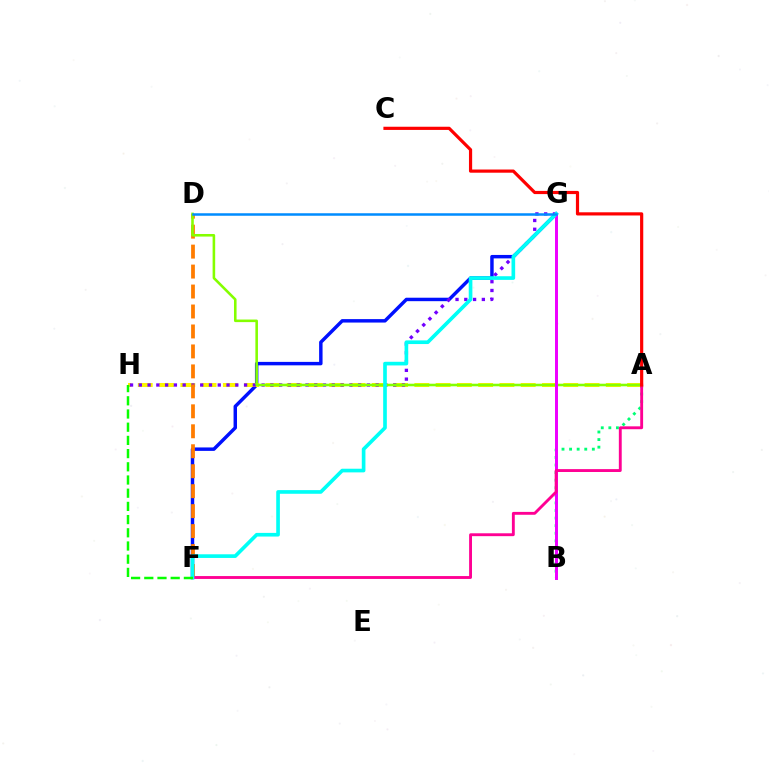{('F', 'G'): [{'color': '#0010ff', 'line_style': 'solid', 'thickness': 2.49}, {'color': '#00fff6', 'line_style': 'solid', 'thickness': 2.63}], ('A', 'B'): [{'color': '#00ff74', 'line_style': 'dotted', 'thickness': 2.06}], ('A', 'H'): [{'color': '#fcf500', 'line_style': 'dashed', 'thickness': 2.89}], ('G', 'H'): [{'color': '#7200ff', 'line_style': 'dotted', 'thickness': 2.38}], ('D', 'F'): [{'color': '#ff7c00', 'line_style': 'dashed', 'thickness': 2.71}], ('A', 'D'): [{'color': '#84ff00', 'line_style': 'solid', 'thickness': 1.86}], ('B', 'G'): [{'color': '#ee00ff', 'line_style': 'solid', 'thickness': 2.13}], ('A', 'F'): [{'color': '#ff0094', 'line_style': 'solid', 'thickness': 2.07}], ('D', 'G'): [{'color': '#008cff', 'line_style': 'solid', 'thickness': 1.81}], ('F', 'H'): [{'color': '#08ff00', 'line_style': 'dashed', 'thickness': 1.79}], ('A', 'C'): [{'color': '#ff0000', 'line_style': 'solid', 'thickness': 2.29}]}